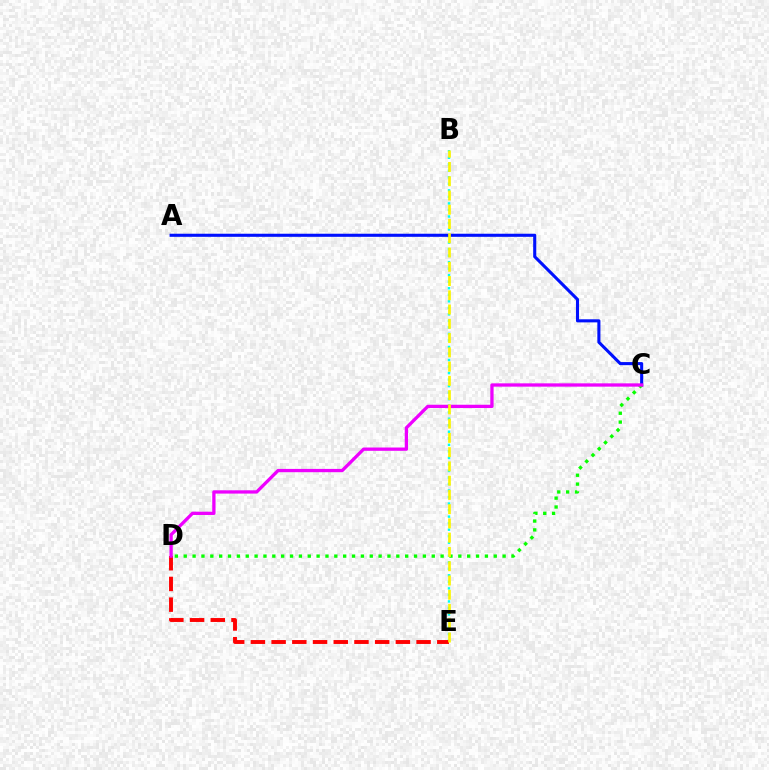{('B', 'E'): [{'color': '#00fff6', 'line_style': 'dotted', 'thickness': 1.77}, {'color': '#fcf500', 'line_style': 'dashed', 'thickness': 1.94}], ('D', 'E'): [{'color': '#ff0000', 'line_style': 'dashed', 'thickness': 2.81}], ('A', 'C'): [{'color': '#0010ff', 'line_style': 'solid', 'thickness': 2.22}], ('C', 'D'): [{'color': '#08ff00', 'line_style': 'dotted', 'thickness': 2.41}, {'color': '#ee00ff', 'line_style': 'solid', 'thickness': 2.37}]}